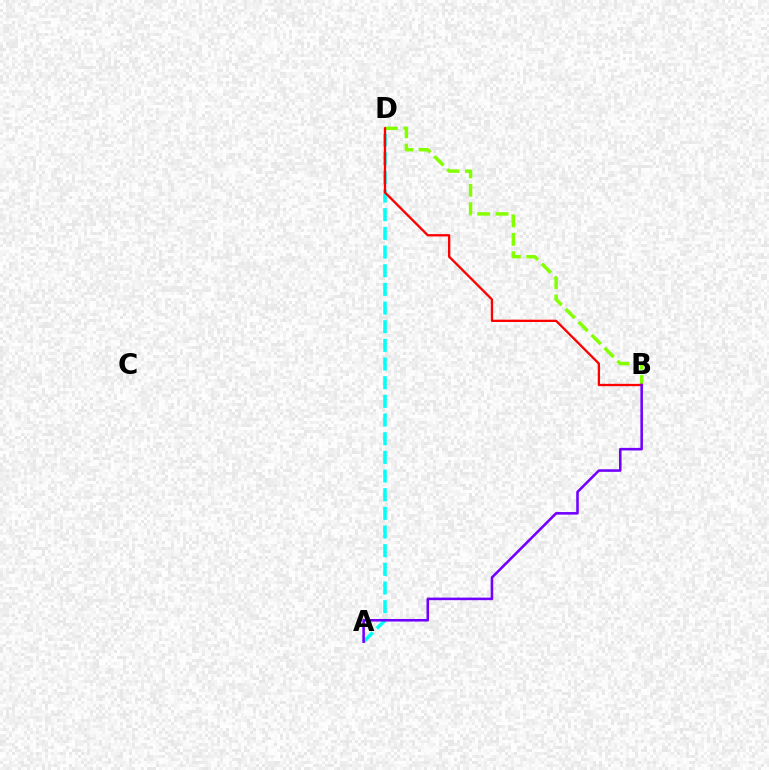{('A', 'D'): [{'color': '#00fff6', 'line_style': 'dashed', 'thickness': 2.54}], ('B', 'D'): [{'color': '#84ff00', 'line_style': 'dashed', 'thickness': 2.5}, {'color': '#ff0000', 'line_style': 'solid', 'thickness': 1.66}], ('A', 'B'): [{'color': '#7200ff', 'line_style': 'solid', 'thickness': 1.85}]}